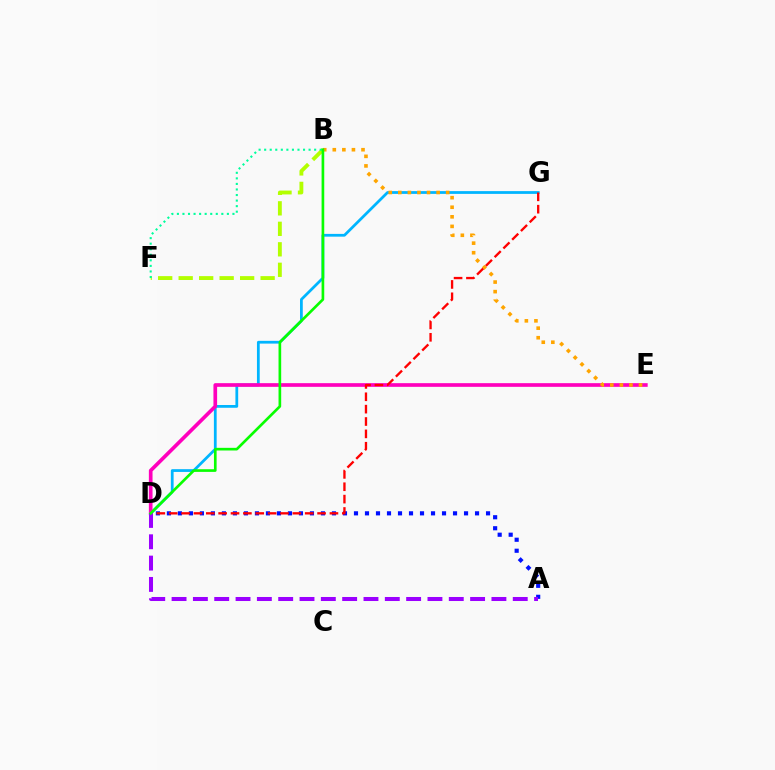{('A', 'D'): [{'color': '#0010ff', 'line_style': 'dotted', 'thickness': 2.99}, {'color': '#9b00ff', 'line_style': 'dashed', 'thickness': 2.9}], ('D', 'G'): [{'color': '#00b5ff', 'line_style': 'solid', 'thickness': 1.99}, {'color': '#ff0000', 'line_style': 'dashed', 'thickness': 1.68}], ('D', 'E'): [{'color': '#ff00bd', 'line_style': 'solid', 'thickness': 2.64}], ('B', 'E'): [{'color': '#ffa500', 'line_style': 'dotted', 'thickness': 2.6}], ('B', 'F'): [{'color': '#b3ff00', 'line_style': 'dashed', 'thickness': 2.78}, {'color': '#00ff9d', 'line_style': 'dotted', 'thickness': 1.51}], ('B', 'D'): [{'color': '#08ff00', 'line_style': 'solid', 'thickness': 1.92}]}